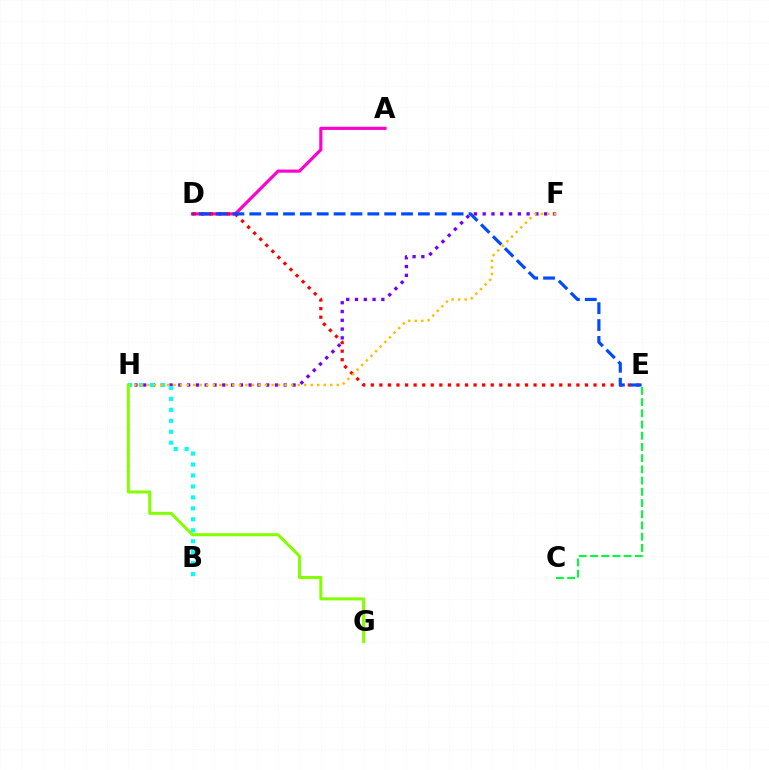{('A', 'D'): [{'color': '#ff00cf', 'line_style': 'solid', 'thickness': 2.27}], ('F', 'H'): [{'color': '#7200ff', 'line_style': 'dotted', 'thickness': 2.39}, {'color': '#ffbd00', 'line_style': 'dotted', 'thickness': 1.77}], ('B', 'H'): [{'color': '#00fff6', 'line_style': 'dotted', 'thickness': 2.98}], ('D', 'E'): [{'color': '#ff0000', 'line_style': 'dotted', 'thickness': 2.33}, {'color': '#004bff', 'line_style': 'dashed', 'thickness': 2.29}], ('C', 'E'): [{'color': '#00ff39', 'line_style': 'dashed', 'thickness': 1.52}], ('G', 'H'): [{'color': '#84ff00', 'line_style': 'solid', 'thickness': 2.16}]}